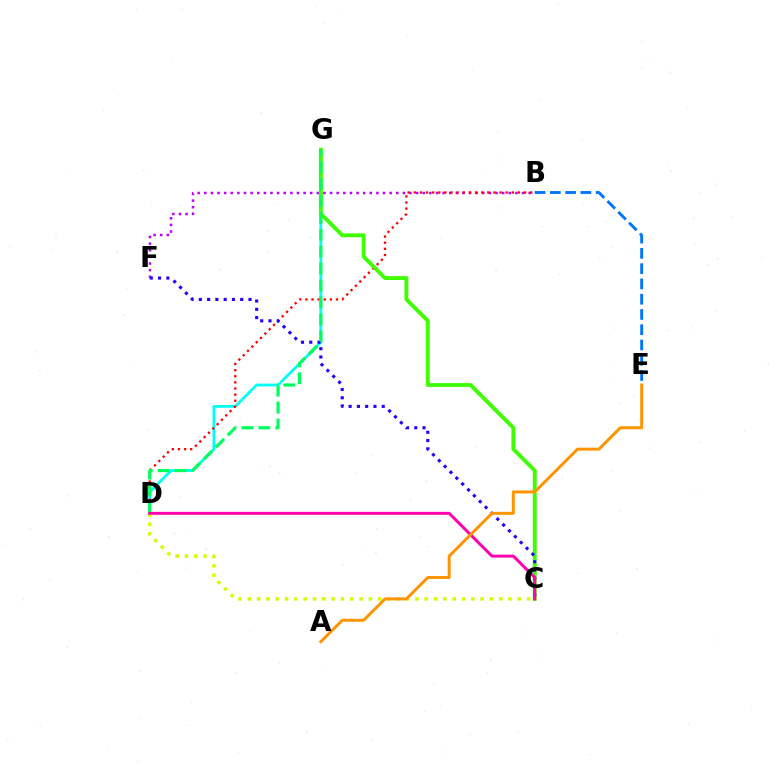{('D', 'G'): [{'color': '#00fff6', 'line_style': 'solid', 'thickness': 2.0}, {'color': '#00ff5c', 'line_style': 'dashed', 'thickness': 2.3}], ('B', 'F'): [{'color': '#b900ff', 'line_style': 'dotted', 'thickness': 1.8}], ('B', 'D'): [{'color': '#ff0000', 'line_style': 'dotted', 'thickness': 1.67}], ('C', 'D'): [{'color': '#d1ff00', 'line_style': 'dotted', 'thickness': 2.53}, {'color': '#ff00ac', 'line_style': 'solid', 'thickness': 2.13}], ('C', 'G'): [{'color': '#3dff00', 'line_style': 'solid', 'thickness': 2.77}], ('C', 'F'): [{'color': '#2500ff', 'line_style': 'dotted', 'thickness': 2.25}], ('B', 'E'): [{'color': '#0074ff', 'line_style': 'dashed', 'thickness': 2.07}], ('A', 'E'): [{'color': '#ff9400', 'line_style': 'solid', 'thickness': 2.14}]}